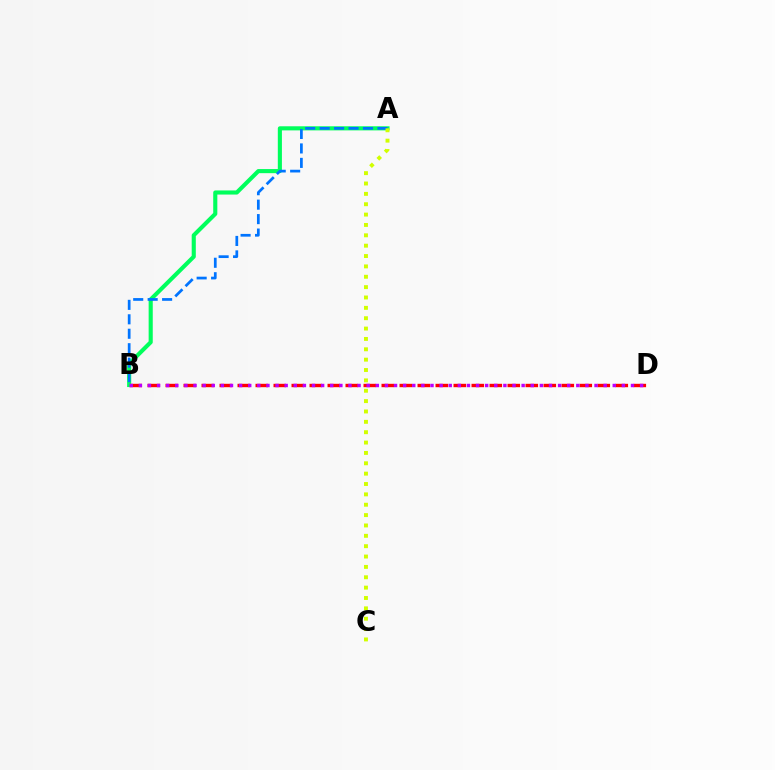{('B', 'D'): [{'color': '#ff0000', 'line_style': 'dashed', 'thickness': 2.45}, {'color': '#b900ff', 'line_style': 'dotted', 'thickness': 2.48}], ('A', 'B'): [{'color': '#00ff5c', 'line_style': 'solid', 'thickness': 2.96}, {'color': '#0074ff', 'line_style': 'dashed', 'thickness': 1.96}], ('A', 'C'): [{'color': '#d1ff00', 'line_style': 'dotted', 'thickness': 2.82}]}